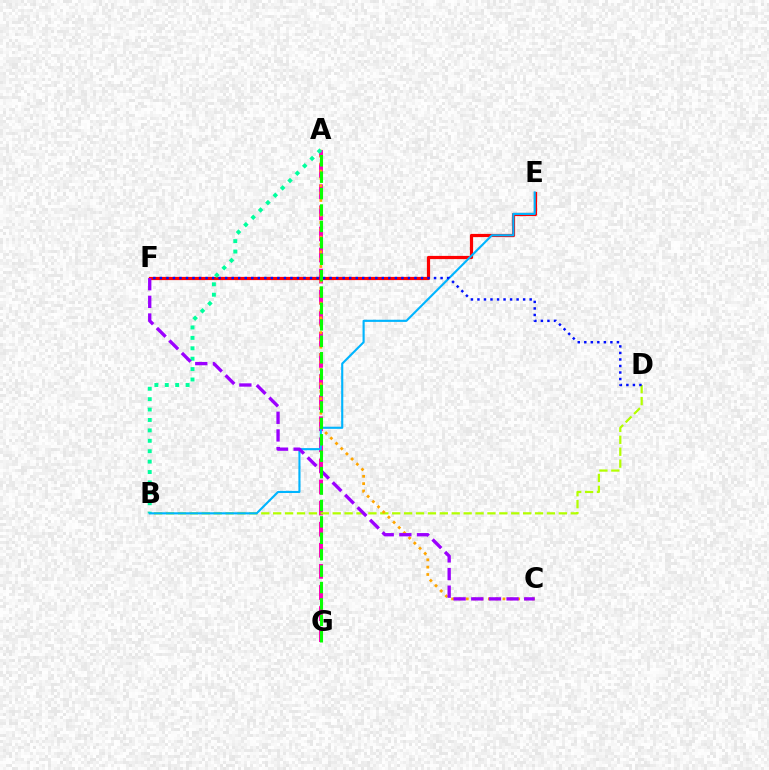{('A', 'G'): [{'color': '#ff00bd', 'line_style': 'dashed', 'thickness': 2.87}, {'color': '#08ff00', 'line_style': 'dashed', 'thickness': 2.23}], ('E', 'F'): [{'color': '#ff0000', 'line_style': 'solid', 'thickness': 2.3}], ('B', 'D'): [{'color': '#b3ff00', 'line_style': 'dashed', 'thickness': 1.62}], ('A', 'C'): [{'color': '#ffa500', 'line_style': 'dotted', 'thickness': 1.99}], ('A', 'B'): [{'color': '#00ff9d', 'line_style': 'dotted', 'thickness': 2.83}], ('B', 'E'): [{'color': '#00b5ff', 'line_style': 'solid', 'thickness': 1.53}], ('C', 'F'): [{'color': '#9b00ff', 'line_style': 'dashed', 'thickness': 2.4}], ('D', 'F'): [{'color': '#0010ff', 'line_style': 'dotted', 'thickness': 1.77}]}